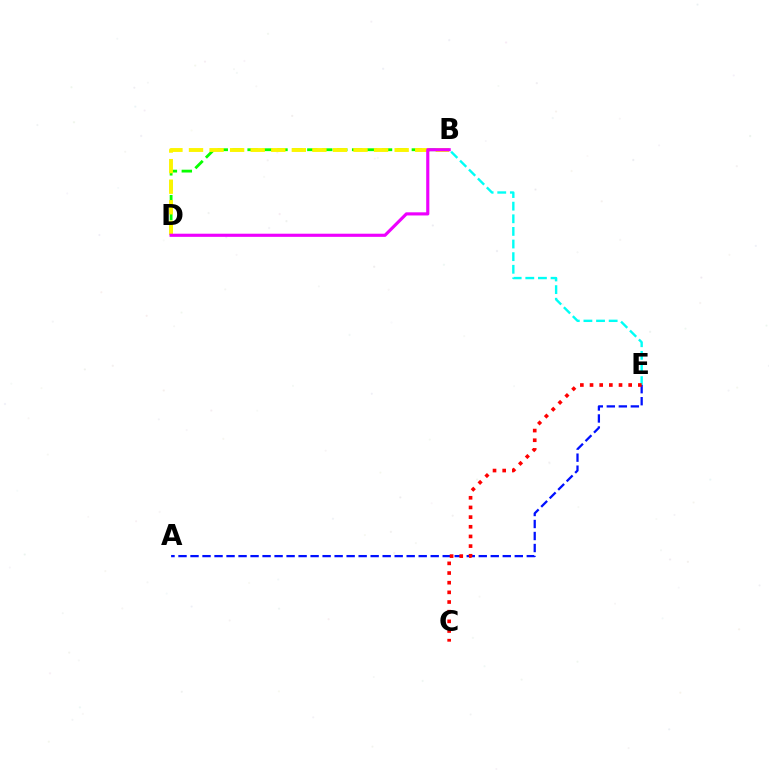{('B', 'E'): [{'color': '#00fff6', 'line_style': 'dashed', 'thickness': 1.71}], ('A', 'E'): [{'color': '#0010ff', 'line_style': 'dashed', 'thickness': 1.63}], ('B', 'D'): [{'color': '#08ff00', 'line_style': 'dashed', 'thickness': 2.03}, {'color': '#fcf500', 'line_style': 'dashed', 'thickness': 2.79}, {'color': '#ee00ff', 'line_style': 'solid', 'thickness': 2.26}], ('C', 'E'): [{'color': '#ff0000', 'line_style': 'dotted', 'thickness': 2.63}]}